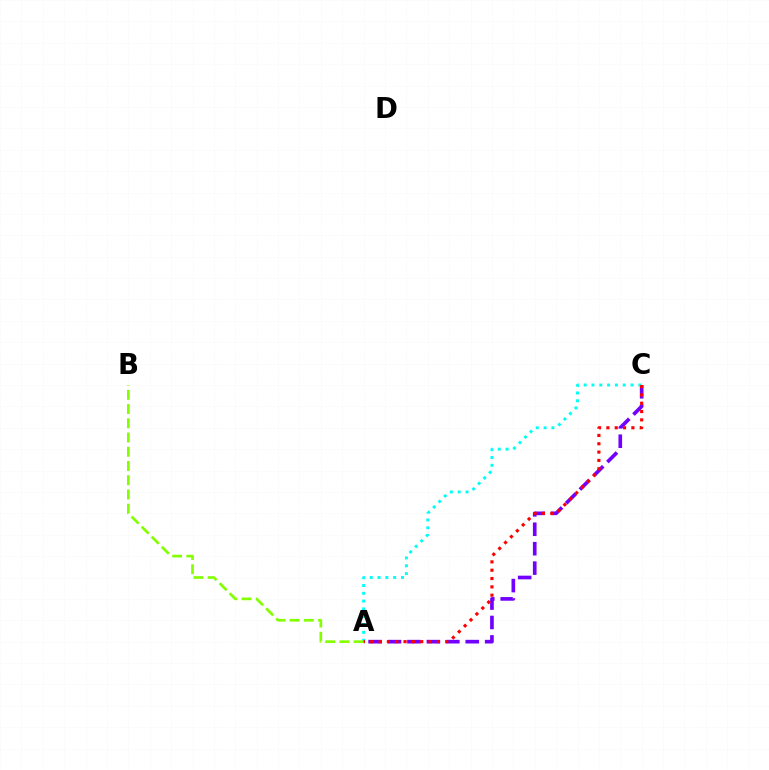{('A', 'C'): [{'color': '#7200ff', 'line_style': 'dashed', 'thickness': 2.64}, {'color': '#00fff6', 'line_style': 'dotted', 'thickness': 2.12}, {'color': '#ff0000', 'line_style': 'dotted', 'thickness': 2.26}], ('A', 'B'): [{'color': '#84ff00', 'line_style': 'dashed', 'thickness': 1.93}]}